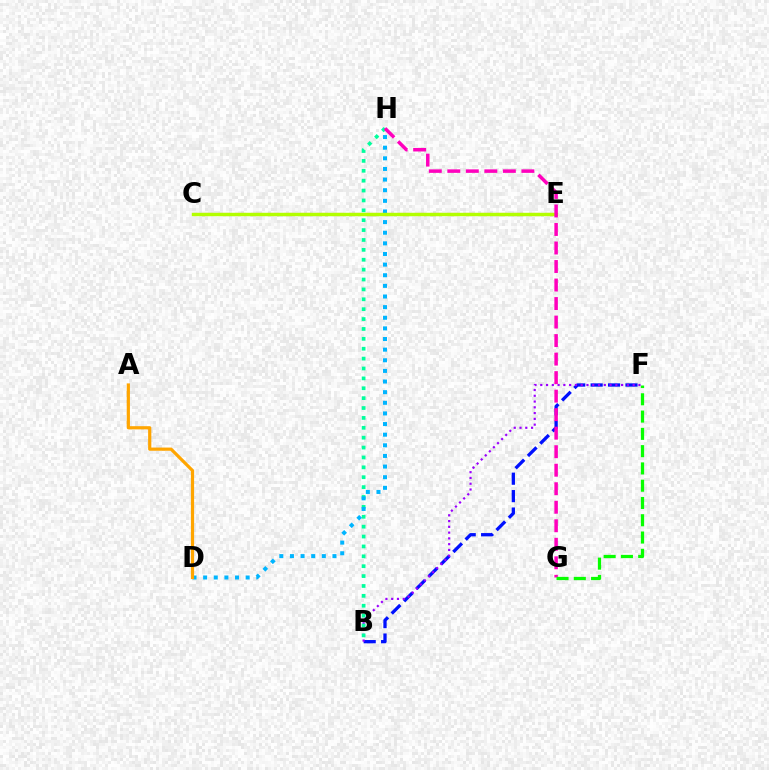{('B', 'F'): [{'color': '#0010ff', 'line_style': 'dashed', 'thickness': 2.37}, {'color': '#9b00ff', 'line_style': 'dotted', 'thickness': 1.57}], ('B', 'H'): [{'color': '#00ff9d', 'line_style': 'dotted', 'thickness': 2.69}], ('C', 'E'): [{'color': '#ff0000', 'line_style': 'dashed', 'thickness': 2.22}, {'color': '#b3ff00', 'line_style': 'solid', 'thickness': 2.45}], ('D', 'H'): [{'color': '#00b5ff', 'line_style': 'dotted', 'thickness': 2.89}], ('G', 'H'): [{'color': '#ff00bd', 'line_style': 'dashed', 'thickness': 2.52}], ('F', 'G'): [{'color': '#08ff00', 'line_style': 'dashed', 'thickness': 2.35}], ('A', 'D'): [{'color': '#ffa500', 'line_style': 'solid', 'thickness': 2.3}]}